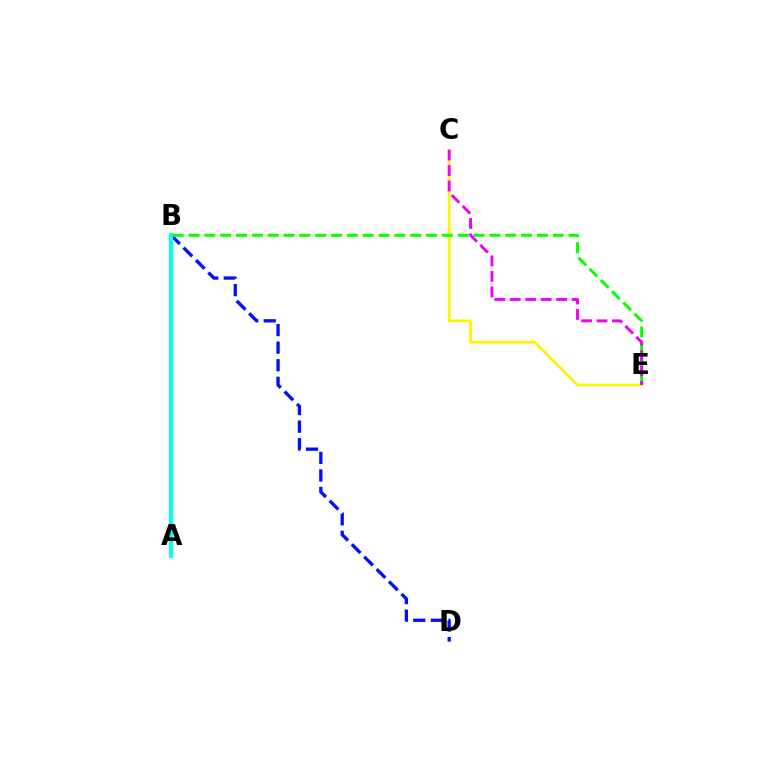{('A', 'B'): [{'color': '#ff0000', 'line_style': 'dotted', 'thickness': 1.76}, {'color': '#00fff6', 'line_style': 'solid', 'thickness': 2.95}], ('B', 'D'): [{'color': '#0010ff', 'line_style': 'dashed', 'thickness': 2.39}], ('C', 'E'): [{'color': '#fcf500', 'line_style': 'solid', 'thickness': 1.96}, {'color': '#ee00ff', 'line_style': 'dashed', 'thickness': 2.1}], ('B', 'E'): [{'color': '#08ff00', 'line_style': 'dashed', 'thickness': 2.15}]}